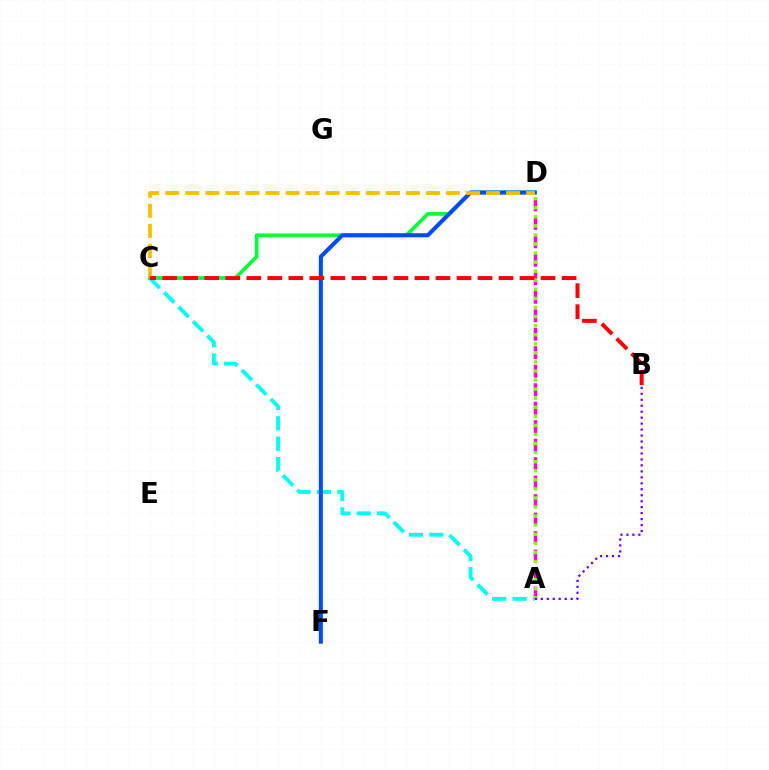{('C', 'D'): [{'color': '#00ff39', 'line_style': 'solid', 'thickness': 2.65}, {'color': '#ffbd00', 'line_style': 'dashed', 'thickness': 2.72}], ('A', 'D'): [{'color': '#ff00cf', 'line_style': 'dashed', 'thickness': 2.51}, {'color': '#84ff00', 'line_style': 'dotted', 'thickness': 2.46}], ('A', 'C'): [{'color': '#00fff6', 'line_style': 'dashed', 'thickness': 2.77}], ('D', 'F'): [{'color': '#004bff', 'line_style': 'solid', 'thickness': 2.92}], ('B', 'C'): [{'color': '#ff0000', 'line_style': 'dashed', 'thickness': 2.86}], ('A', 'B'): [{'color': '#7200ff', 'line_style': 'dotted', 'thickness': 1.62}]}